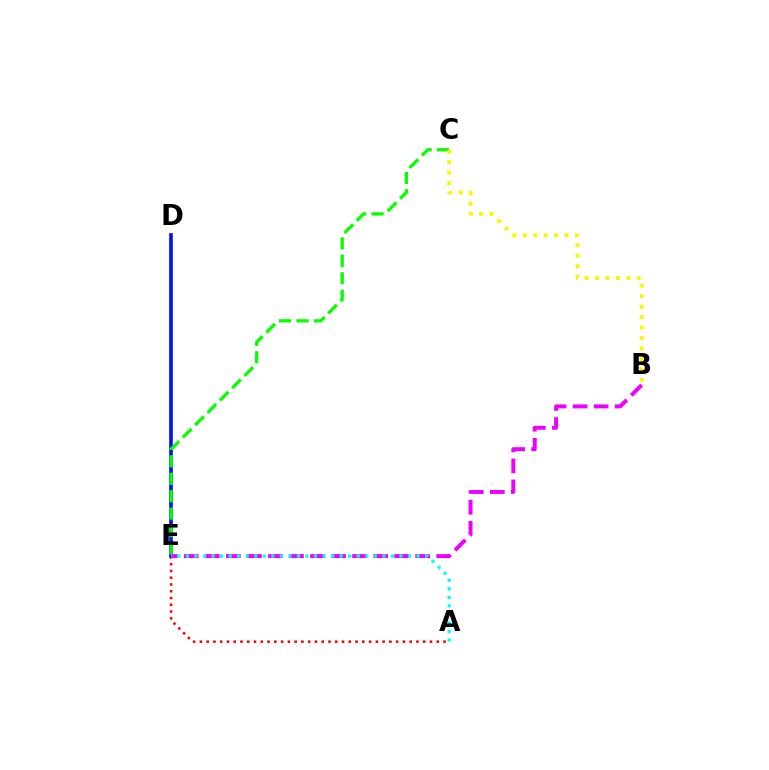{('A', 'E'): [{'color': '#ff0000', 'line_style': 'dotted', 'thickness': 1.84}, {'color': '#00fff6', 'line_style': 'dotted', 'thickness': 2.32}], ('D', 'E'): [{'color': '#0010ff', 'line_style': 'solid', 'thickness': 2.61}], ('C', 'E'): [{'color': '#08ff00', 'line_style': 'dashed', 'thickness': 2.37}], ('B', 'C'): [{'color': '#fcf500', 'line_style': 'dotted', 'thickness': 2.84}], ('B', 'E'): [{'color': '#ee00ff', 'line_style': 'dashed', 'thickness': 2.86}]}